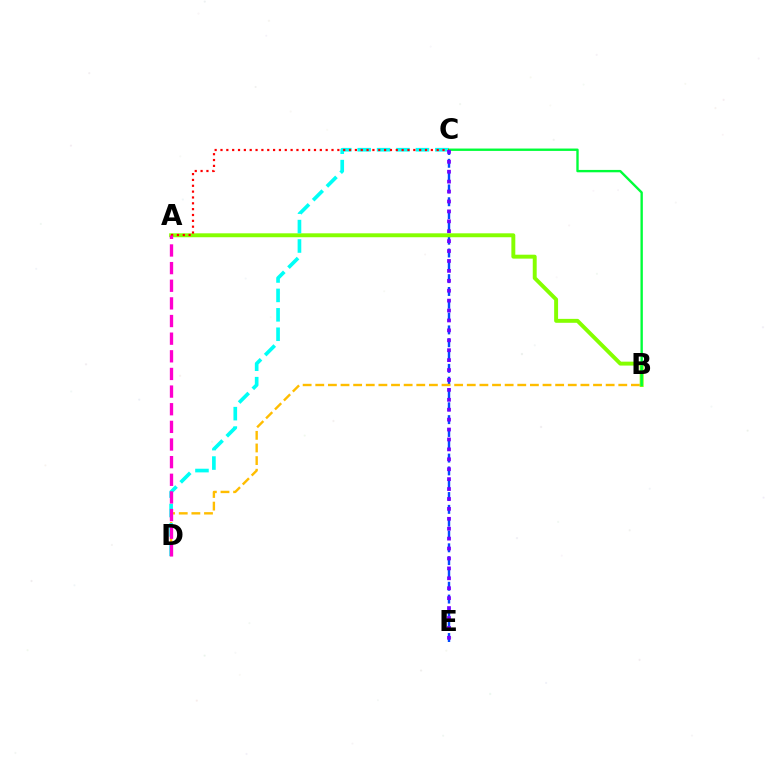{('C', 'E'): [{'color': '#004bff', 'line_style': 'dashed', 'thickness': 1.74}, {'color': '#7200ff', 'line_style': 'dotted', 'thickness': 2.69}], ('B', 'D'): [{'color': '#ffbd00', 'line_style': 'dashed', 'thickness': 1.72}], ('A', 'B'): [{'color': '#84ff00', 'line_style': 'solid', 'thickness': 2.83}], ('C', 'D'): [{'color': '#00fff6', 'line_style': 'dashed', 'thickness': 2.64}], ('B', 'C'): [{'color': '#00ff39', 'line_style': 'solid', 'thickness': 1.71}], ('A', 'C'): [{'color': '#ff0000', 'line_style': 'dotted', 'thickness': 1.59}], ('A', 'D'): [{'color': '#ff00cf', 'line_style': 'dashed', 'thickness': 2.4}]}